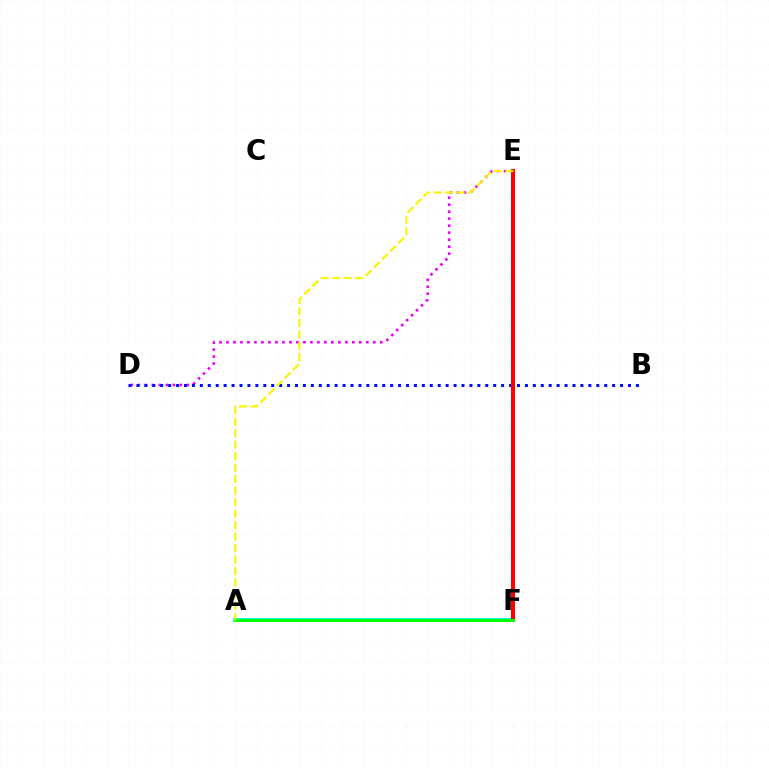{('D', 'E'): [{'color': '#ee00ff', 'line_style': 'dotted', 'thickness': 1.9}], ('B', 'D'): [{'color': '#0010ff', 'line_style': 'dotted', 'thickness': 2.15}], ('A', 'F'): [{'color': '#00fff6', 'line_style': 'solid', 'thickness': 2.81}, {'color': '#08ff00', 'line_style': 'solid', 'thickness': 2.06}], ('E', 'F'): [{'color': '#ff0000', 'line_style': 'solid', 'thickness': 2.9}], ('A', 'E'): [{'color': '#fcf500', 'line_style': 'dashed', 'thickness': 1.56}]}